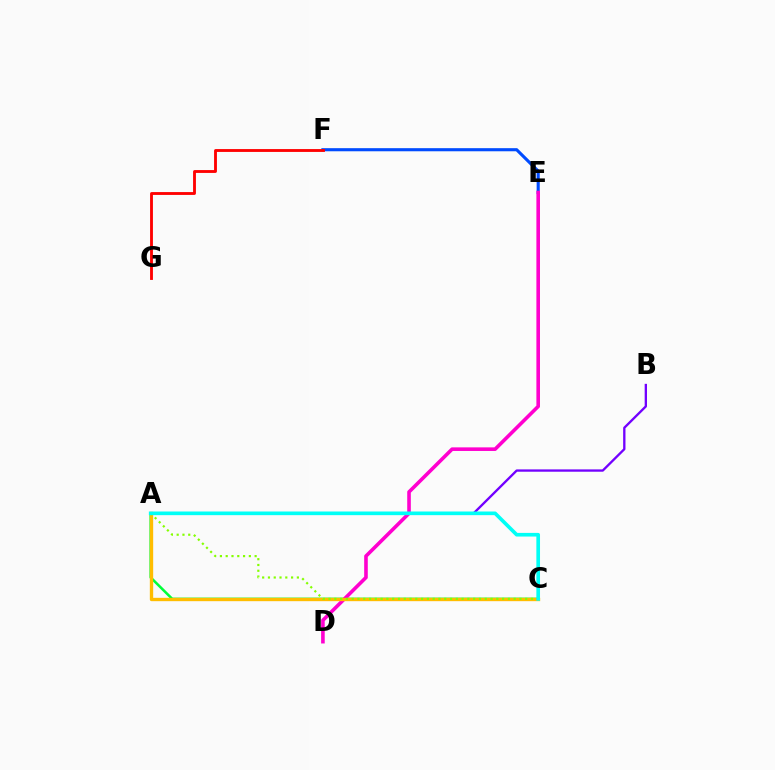{('A', 'C'): [{'color': '#00ff39', 'line_style': 'solid', 'thickness': 1.84}, {'color': '#ffbd00', 'line_style': 'solid', 'thickness': 2.41}, {'color': '#84ff00', 'line_style': 'dotted', 'thickness': 1.57}, {'color': '#00fff6', 'line_style': 'solid', 'thickness': 2.63}], ('E', 'F'): [{'color': '#004bff', 'line_style': 'solid', 'thickness': 2.24}], ('F', 'G'): [{'color': '#ff0000', 'line_style': 'solid', 'thickness': 2.05}], ('D', 'E'): [{'color': '#ff00cf', 'line_style': 'solid', 'thickness': 2.59}], ('A', 'B'): [{'color': '#7200ff', 'line_style': 'solid', 'thickness': 1.67}]}